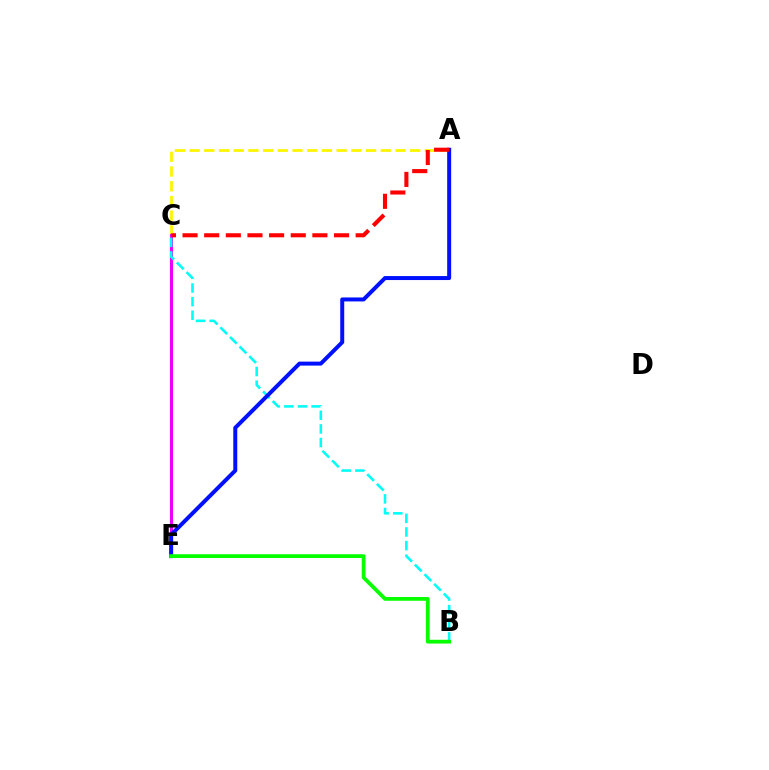{('A', 'C'): [{'color': '#fcf500', 'line_style': 'dashed', 'thickness': 2.0}, {'color': '#ff0000', 'line_style': 'dashed', 'thickness': 2.94}], ('C', 'E'): [{'color': '#ee00ff', 'line_style': 'solid', 'thickness': 2.24}], ('B', 'C'): [{'color': '#00fff6', 'line_style': 'dashed', 'thickness': 1.85}], ('A', 'E'): [{'color': '#0010ff', 'line_style': 'solid', 'thickness': 2.87}], ('B', 'E'): [{'color': '#08ff00', 'line_style': 'solid', 'thickness': 2.71}]}